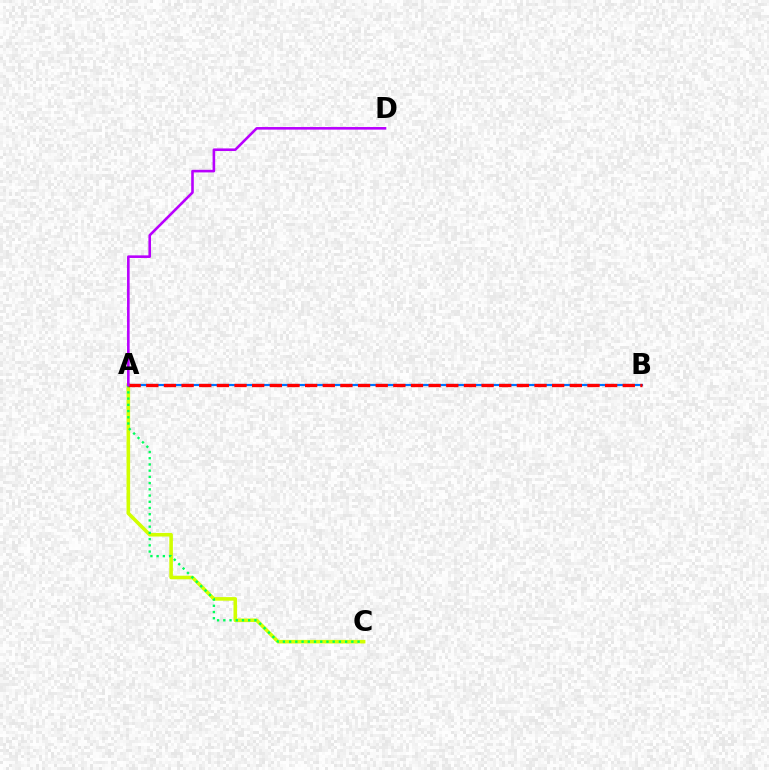{('A', 'C'): [{'color': '#d1ff00', 'line_style': 'solid', 'thickness': 2.58}, {'color': '#00ff5c', 'line_style': 'dotted', 'thickness': 1.69}], ('A', 'B'): [{'color': '#0074ff', 'line_style': 'solid', 'thickness': 1.57}, {'color': '#ff0000', 'line_style': 'dashed', 'thickness': 2.4}], ('A', 'D'): [{'color': '#b900ff', 'line_style': 'solid', 'thickness': 1.87}]}